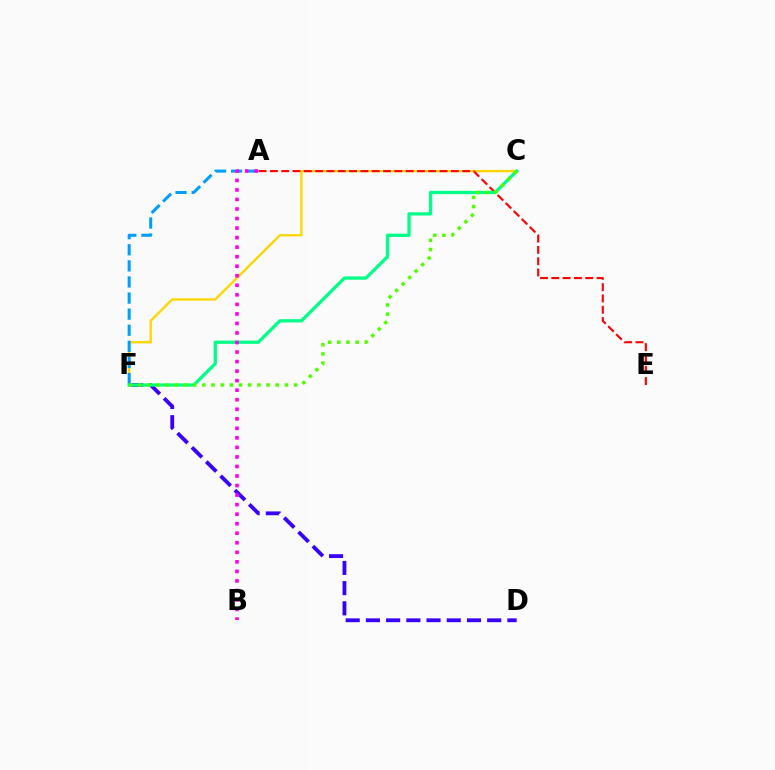{('C', 'F'): [{'color': '#ffd500', 'line_style': 'solid', 'thickness': 1.68}, {'color': '#00ff86', 'line_style': 'solid', 'thickness': 2.36}, {'color': '#4fff00', 'line_style': 'dotted', 'thickness': 2.49}], ('A', 'F'): [{'color': '#009eff', 'line_style': 'dashed', 'thickness': 2.19}], ('D', 'F'): [{'color': '#3700ff', 'line_style': 'dashed', 'thickness': 2.75}], ('A', 'E'): [{'color': '#ff0000', 'line_style': 'dashed', 'thickness': 1.54}], ('A', 'B'): [{'color': '#ff00ed', 'line_style': 'dotted', 'thickness': 2.59}]}